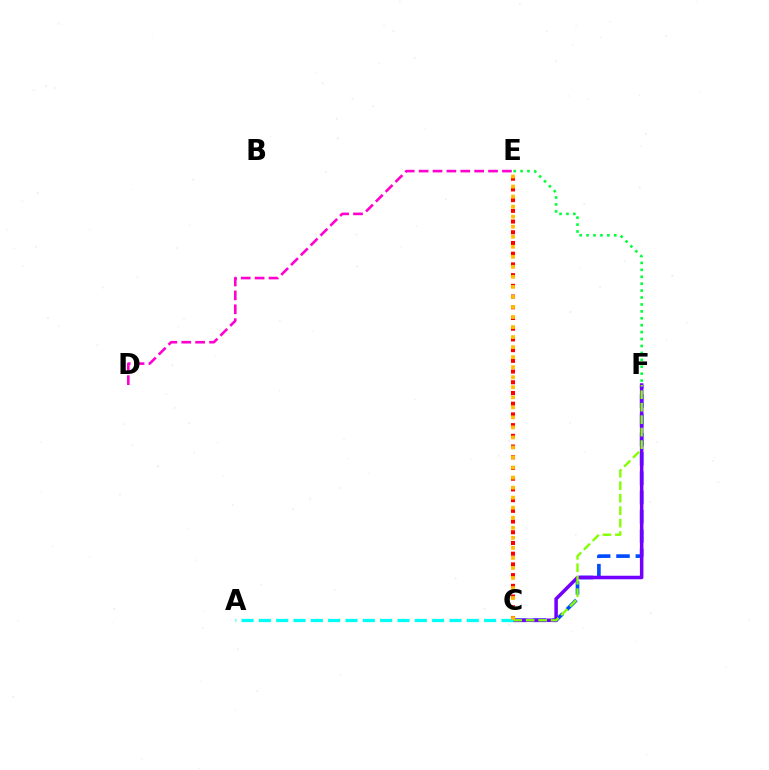{('E', 'F'): [{'color': '#00ff39', 'line_style': 'dotted', 'thickness': 1.88}], ('C', 'F'): [{'color': '#004bff', 'line_style': 'dashed', 'thickness': 2.62}, {'color': '#7200ff', 'line_style': 'solid', 'thickness': 2.54}, {'color': '#84ff00', 'line_style': 'dashed', 'thickness': 1.7}], ('C', 'E'): [{'color': '#ff0000', 'line_style': 'dotted', 'thickness': 2.91}, {'color': '#ffbd00', 'line_style': 'dotted', 'thickness': 2.73}], ('D', 'E'): [{'color': '#ff00cf', 'line_style': 'dashed', 'thickness': 1.89}], ('A', 'C'): [{'color': '#00fff6', 'line_style': 'dashed', 'thickness': 2.35}]}